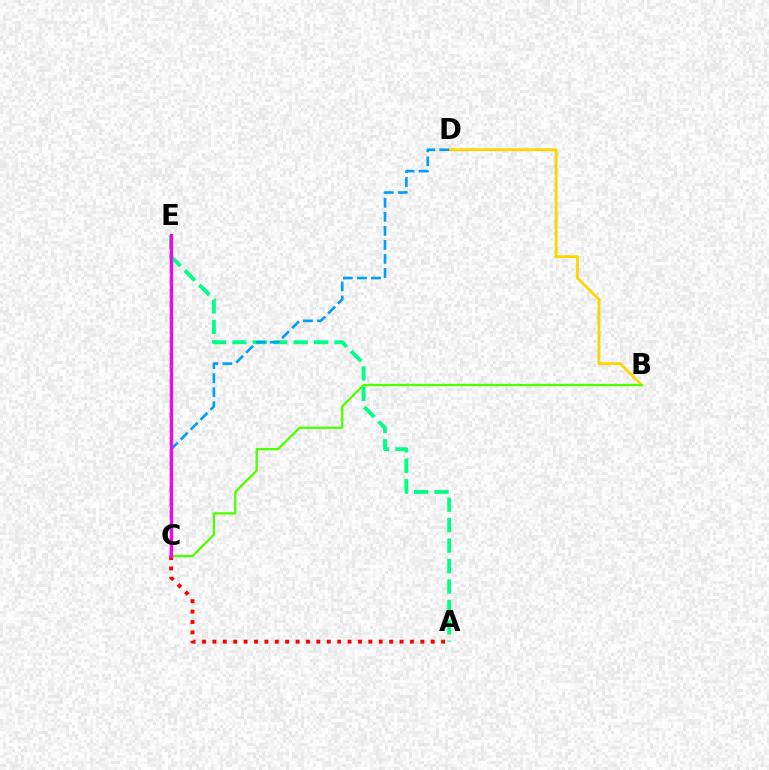{('A', 'E'): [{'color': '#00ff86', 'line_style': 'dashed', 'thickness': 2.78}], ('A', 'C'): [{'color': '#ff0000', 'line_style': 'dotted', 'thickness': 2.82}], ('C', 'E'): [{'color': '#3700ff', 'line_style': 'dashed', 'thickness': 1.67}, {'color': '#ff00ed', 'line_style': 'solid', 'thickness': 2.32}], ('B', 'D'): [{'color': '#ffd500', 'line_style': 'solid', 'thickness': 2.03}], ('C', 'D'): [{'color': '#009eff', 'line_style': 'dashed', 'thickness': 1.91}], ('B', 'C'): [{'color': '#4fff00', 'line_style': 'solid', 'thickness': 1.65}]}